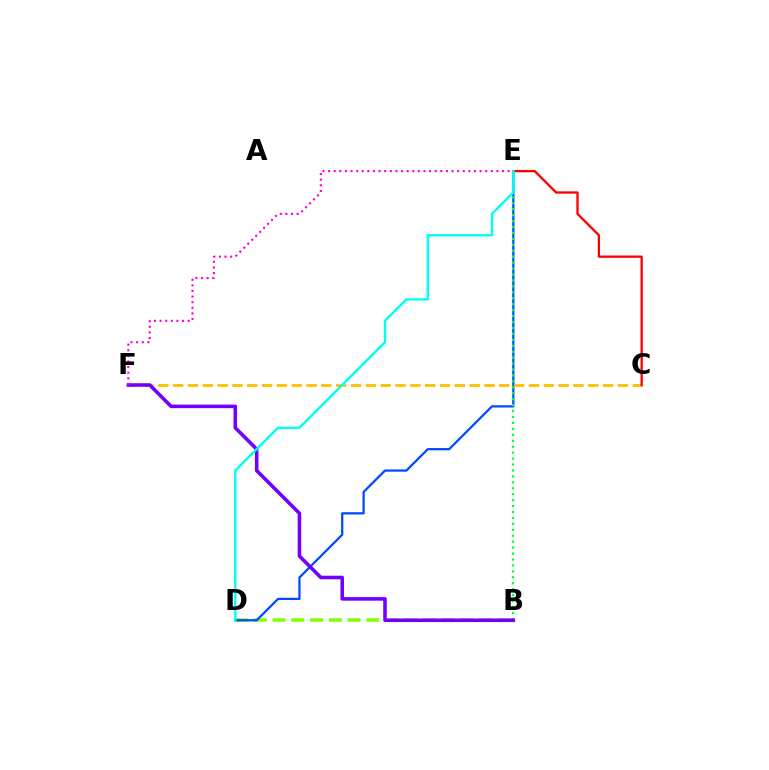{('B', 'D'): [{'color': '#84ff00', 'line_style': 'dashed', 'thickness': 2.55}], ('D', 'E'): [{'color': '#004bff', 'line_style': 'solid', 'thickness': 1.63}, {'color': '#00fff6', 'line_style': 'solid', 'thickness': 1.72}], ('B', 'E'): [{'color': '#00ff39', 'line_style': 'dotted', 'thickness': 1.61}], ('C', 'F'): [{'color': '#ffbd00', 'line_style': 'dashed', 'thickness': 2.01}], ('B', 'F'): [{'color': '#7200ff', 'line_style': 'solid', 'thickness': 2.57}], ('E', 'F'): [{'color': '#ff00cf', 'line_style': 'dotted', 'thickness': 1.52}], ('C', 'E'): [{'color': '#ff0000', 'line_style': 'solid', 'thickness': 1.67}]}